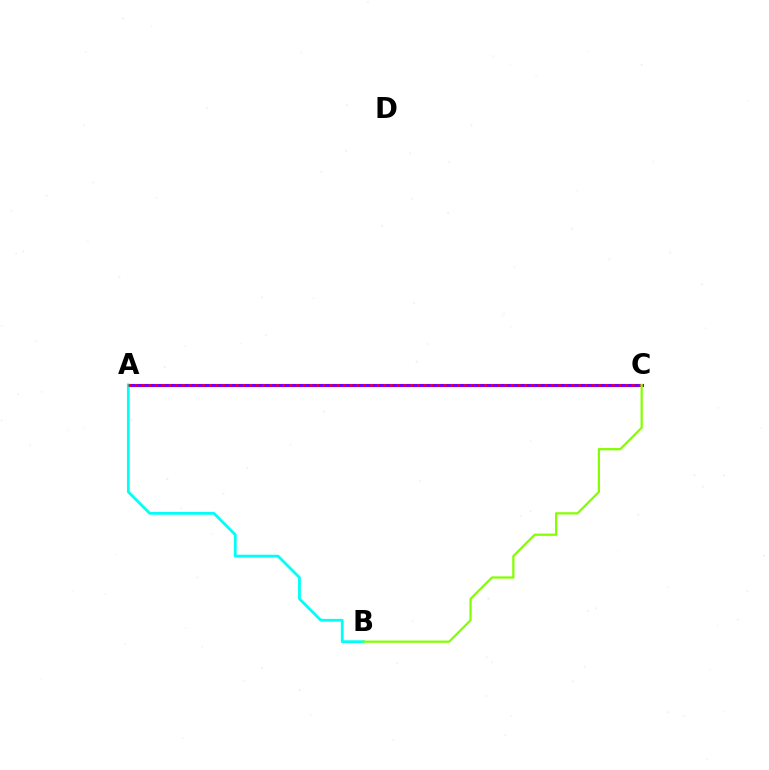{('A', 'C'): [{'color': '#7200ff', 'line_style': 'solid', 'thickness': 2.22}, {'color': '#ff0000', 'line_style': 'dotted', 'thickness': 1.82}], ('A', 'B'): [{'color': '#00fff6', 'line_style': 'solid', 'thickness': 2.0}], ('B', 'C'): [{'color': '#84ff00', 'line_style': 'solid', 'thickness': 1.62}]}